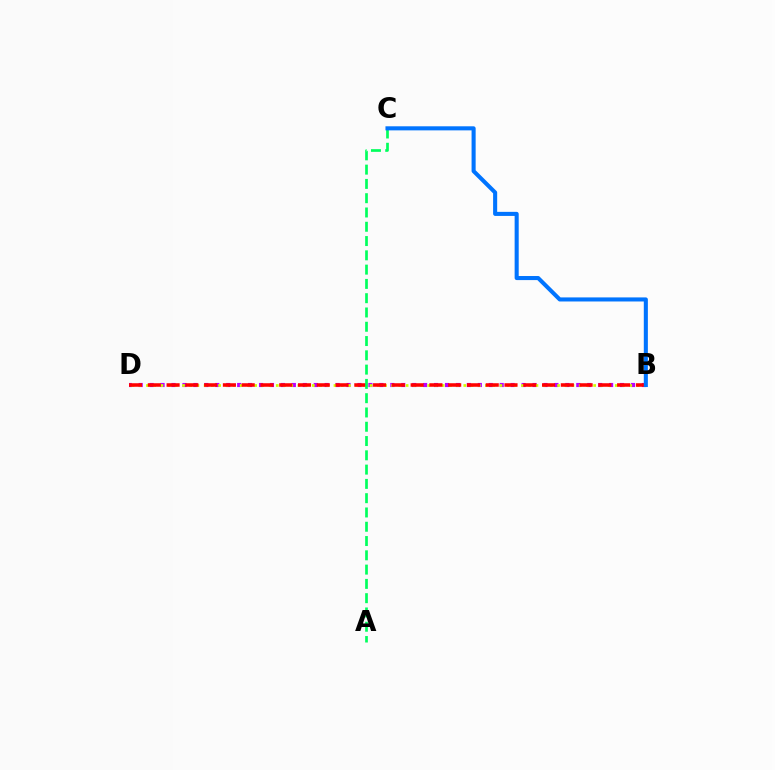{('B', 'D'): [{'color': '#b900ff', 'line_style': 'dotted', 'thickness': 2.97}, {'color': '#d1ff00', 'line_style': 'dotted', 'thickness': 1.96}, {'color': '#ff0000', 'line_style': 'dashed', 'thickness': 2.55}], ('A', 'C'): [{'color': '#00ff5c', 'line_style': 'dashed', 'thickness': 1.94}], ('B', 'C'): [{'color': '#0074ff', 'line_style': 'solid', 'thickness': 2.93}]}